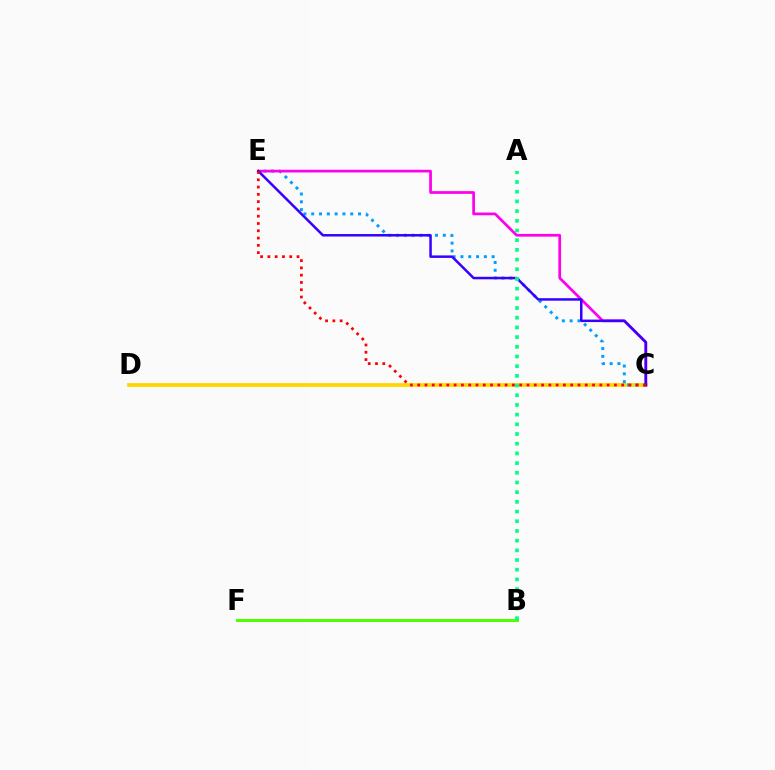{('B', 'F'): [{'color': '#4fff00', 'line_style': 'solid', 'thickness': 2.13}], ('C', 'D'): [{'color': '#ffd500', 'line_style': 'solid', 'thickness': 2.71}], ('C', 'E'): [{'color': '#009eff', 'line_style': 'dotted', 'thickness': 2.12}, {'color': '#ff00ed', 'line_style': 'solid', 'thickness': 1.96}, {'color': '#3700ff', 'line_style': 'solid', 'thickness': 1.8}, {'color': '#ff0000', 'line_style': 'dotted', 'thickness': 1.98}], ('A', 'B'): [{'color': '#00ff86', 'line_style': 'dotted', 'thickness': 2.63}]}